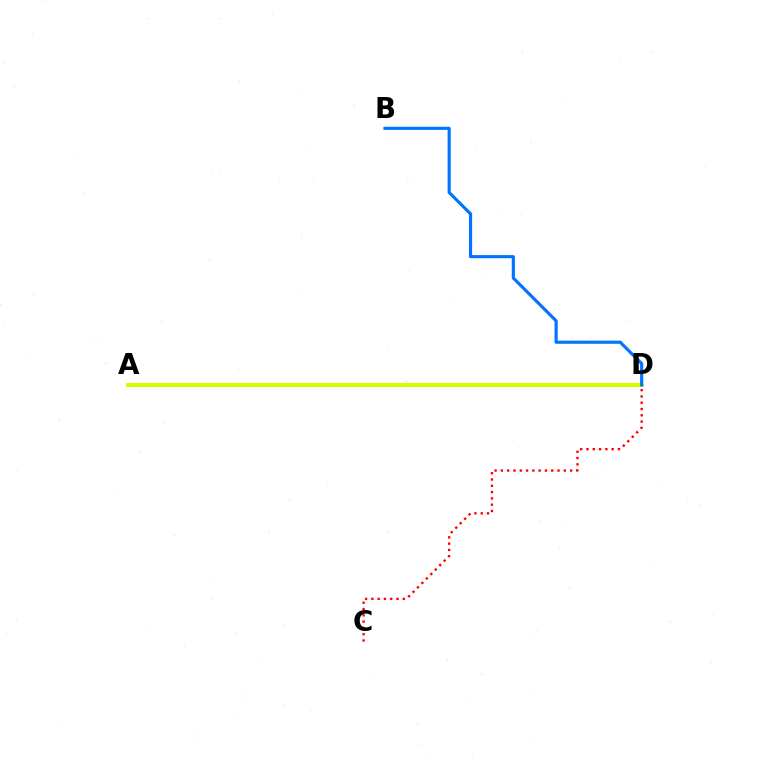{('A', 'D'): [{'color': '#00ff5c', 'line_style': 'dashed', 'thickness': 1.98}, {'color': '#b900ff', 'line_style': 'solid', 'thickness': 2.09}, {'color': '#d1ff00', 'line_style': 'solid', 'thickness': 2.86}], ('C', 'D'): [{'color': '#ff0000', 'line_style': 'dotted', 'thickness': 1.71}], ('B', 'D'): [{'color': '#0074ff', 'line_style': 'solid', 'thickness': 2.27}]}